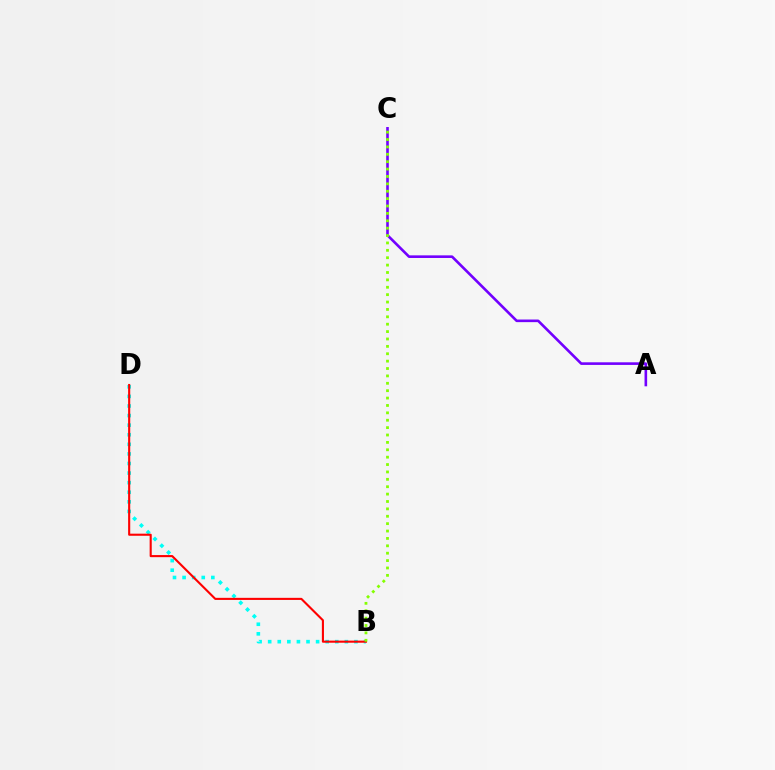{('B', 'D'): [{'color': '#00fff6', 'line_style': 'dotted', 'thickness': 2.6}, {'color': '#ff0000', 'line_style': 'solid', 'thickness': 1.51}], ('A', 'C'): [{'color': '#7200ff', 'line_style': 'solid', 'thickness': 1.89}], ('B', 'C'): [{'color': '#84ff00', 'line_style': 'dotted', 'thickness': 2.01}]}